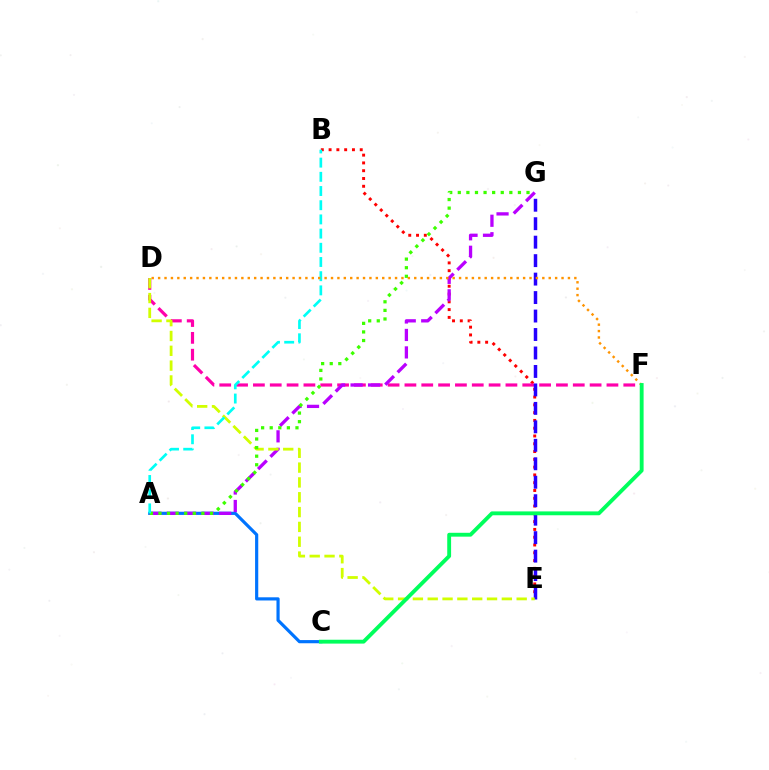{('B', 'E'): [{'color': '#ff0000', 'line_style': 'dotted', 'thickness': 2.12}], ('D', 'F'): [{'color': '#ff00ac', 'line_style': 'dashed', 'thickness': 2.29}, {'color': '#ff9400', 'line_style': 'dotted', 'thickness': 1.74}], ('E', 'G'): [{'color': '#2500ff', 'line_style': 'dashed', 'thickness': 2.51}], ('A', 'C'): [{'color': '#0074ff', 'line_style': 'solid', 'thickness': 2.29}], ('A', 'G'): [{'color': '#b900ff', 'line_style': 'dashed', 'thickness': 2.37}, {'color': '#3dff00', 'line_style': 'dotted', 'thickness': 2.33}], ('D', 'E'): [{'color': '#d1ff00', 'line_style': 'dashed', 'thickness': 2.01}], ('A', 'B'): [{'color': '#00fff6', 'line_style': 'dashed', 'thickness': 1.93}], ('C', 'F'): [{'color': '#00ff5c', 'line_style': 'solid', 'thickness': 2.78}]}